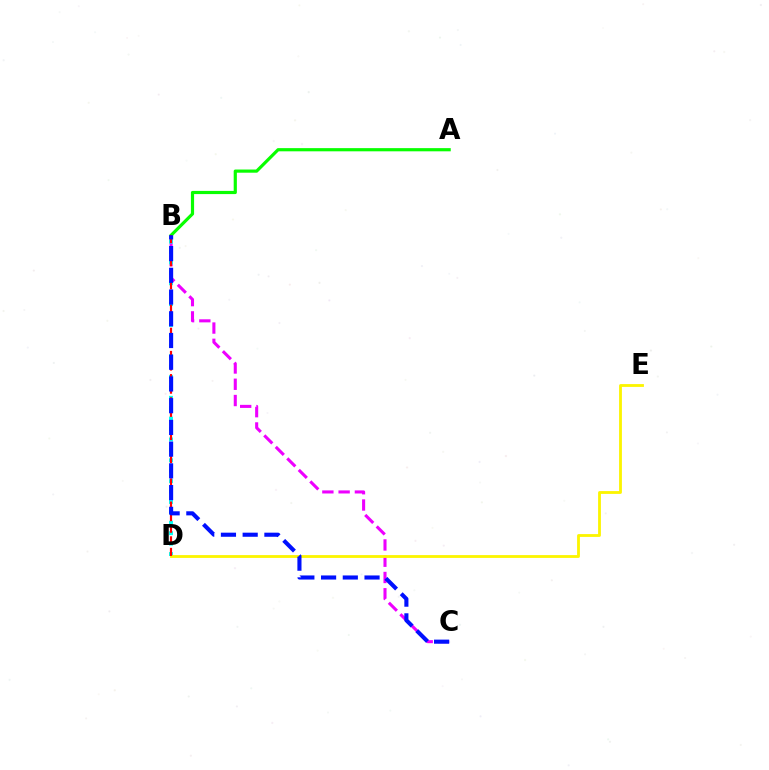{('B', 'C'): [{'color': '#ee00ff', 'line_style': 'dashed', 'thickness': 2.21}, {'color': '#0010ff', 'line_style': 'dashed', 'thickness': 2.95}], ('B', 'D'): [{'color': '#00fff6', 'line_style': 'dotted', 'thickness': 2.83}, {'color': '#ff0000', 'line_style': 'dashed', 'thickness': 1.57}], ('D', 'E'): [{'color': '#fcf500', 'line_style': 'solid', 'thickness': 2.03}], ('A', 'B'): [{'color': '#08ff00', 'line_style': 'solid', 'thickness': 2.29}]}